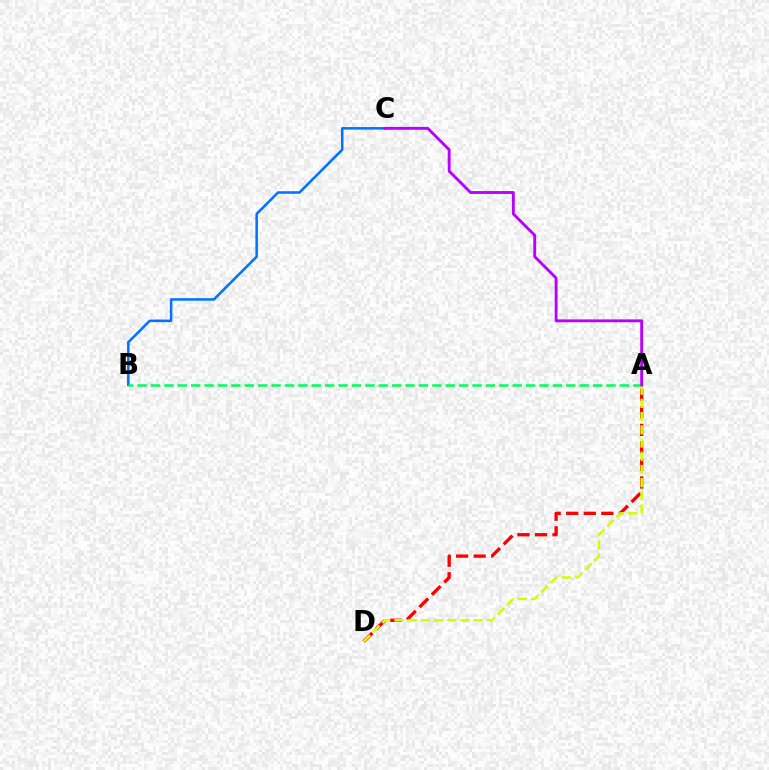{('A', 'D'): [{'color': '#ff0000', 'line_style': 'dashed', 'thickness': 2.38}, {'color': '#d1ff00', 'line_style': 'dashed', 'thickness': 1.79}], ('B', 'C'): [{'color': '#0074ff', 'line_style': 'solid', 'thickness': 1.83}], ('A', 'B'): [{'color': '#00ff5c', 'line_style': 'dashed', 'thickness': 1.82}], ('A', 'C'): [{'color': '#b900ff', 'line_style': 'solid', 'thickness': 2.07}]}